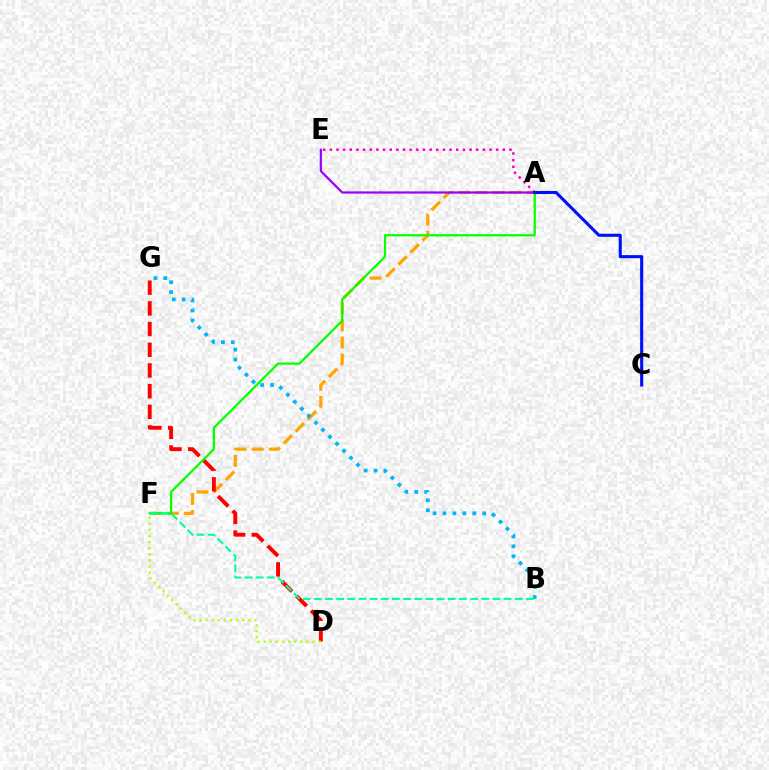{('A', 'F'): [{'color': '#ffa500', 'line_style': 'dashed', 'thickness': 2.32}, {'color': '#08ff00', 'line_style': 'solid', 'thickness': 1.62}], ('B', 'G'): [{'color': '#00b5ff', 'line_style': 'dotted', 'thickness': 2.7}], ('D', 'G'): [{'color': '#ff0000', 'line_style': 'dashed', 'thickness': 2.81}], ('A', 'E'): [{'color': '#9b00ff', 'line_style': 'solid', 'thickness': 1.6}, {'color': '#ff00bd', 'line_style': 'dotted', 'thickness': 1.81}], ('D', 'F'): [{'color': '#b3ff00', 'line_style': 'dotted', 'thickness': 1.66}], ('B', 'F'): [{'color': '#00ff9d', 'line_style': 'dashed', 'thickness': 1.52}], ('A', 'C'): [{'color': '#0010ff', 'line_style': 'solid', 'thickness': 2.23}]}